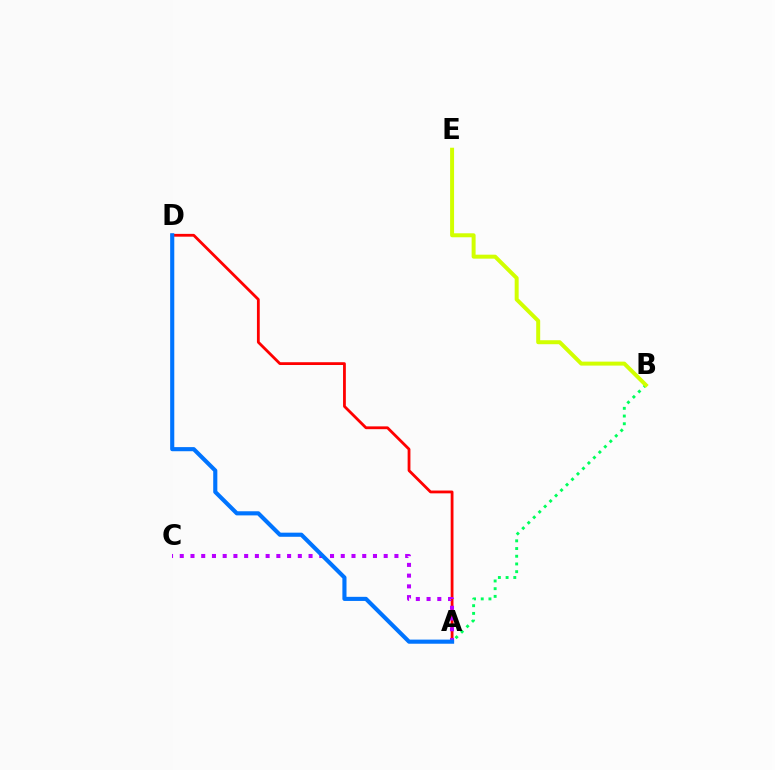{('A', 'D'): [{'color': '#ff0000', 'line_style': 'solid', 'thickness': 2.01}, {'color': '#0074ff', 'line_style': 'solid', 'thickness': 2.96}], ('A', 'B'): [{'color': '#00ff5c', 'line_style': 'dotted', 'thickness': 2.09}], ('A', 'C'): [{'color': '#b900ff', 'line_style': 'dotted', 'thickness': 2.92}], ('B', 'E'): [{'color': '#d1ff00', 'line_style': 'solid', 'thickness': 2.86}]}